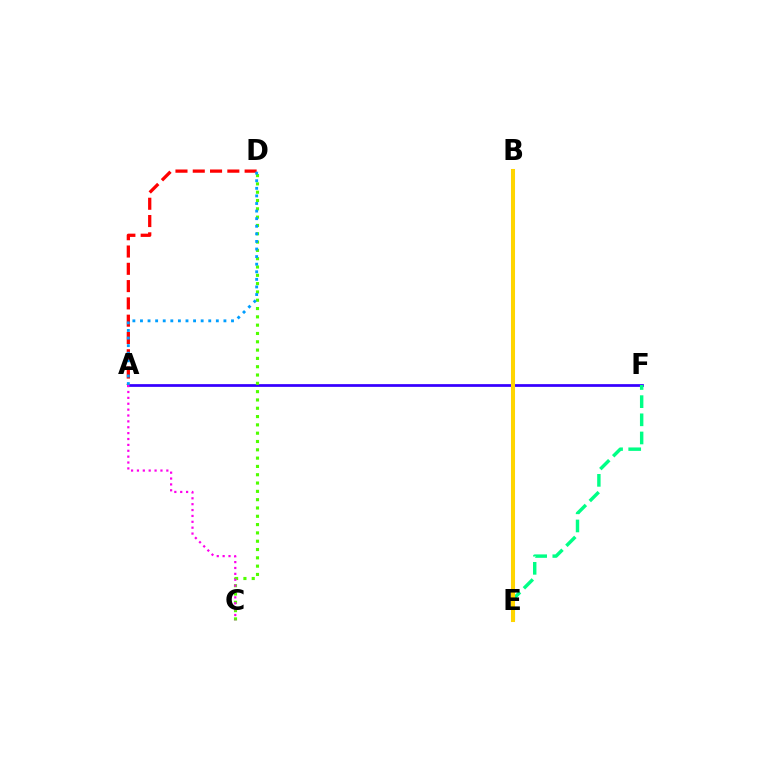{('A', 'F'): [{'color': '#3700ff', 'line_style': 'solid', 'thickness': 1.97}], ('C', 'D'): [{'color': '#4fff00', 'line_style': 'dotted', 'thickness': 2.26}], ('A', 'D'): [{'color': '#ff0000', 'line_style': 'dashed', 'thickness': 2.35}, {'color': '#009eff', 'line_style': 'dotted', 'thickness': 2.06}], ('E', 'F'): [{'color': '#00ff86', 'line_style': 'dashed', 'thickness': 2.47}], ('B', 'E'): [{'color': '#ffd500', 'line_style': 'solid', 'thickness': 2.92}], ('A', 'C'): [{'color': '#ff00ed', 'line_style': 'dotted', 'thickness': 1.6}]}